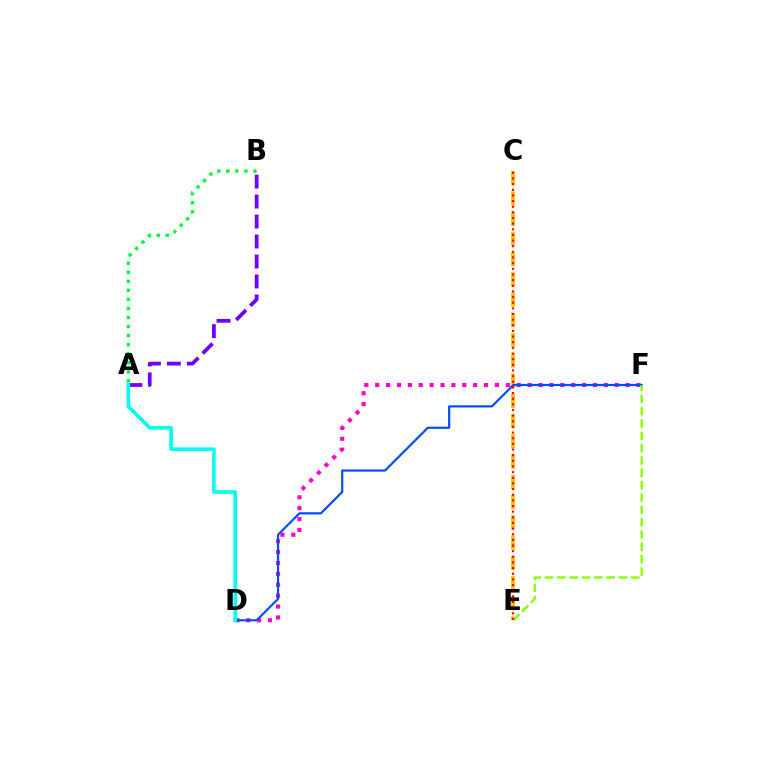{('A', 'B'): [{'color': '#00ff39', 'line_style': 'dotted', 'thickness': 2.46}, {'color': '#7200ff', 'line_style': 'dashed', 'thickness': 2.71}], ('C', 'E'): [{'color': '#ffbd00', 'line_style': 'dashed', 'thickness': 2.75}, {'color': '#ff0000', 'line_style': 'dotted', 'thickness': 1.53}], ('D', 'F'): [{'color': '#ff00cf', 'line_style': 'dotted', 'thickness': 2.96}, {'color': '#004bff', 'line_style': 'solid', 'thickness': 1.57}], ('E', 'F'): [{'color': '#84ff00', 'line_style': 'dashed', 'thickness': 1.67}], ('A', 'D'): [{'color': '#00fff6', 'line_style': 'solid', 'thickness': 2.63}]}